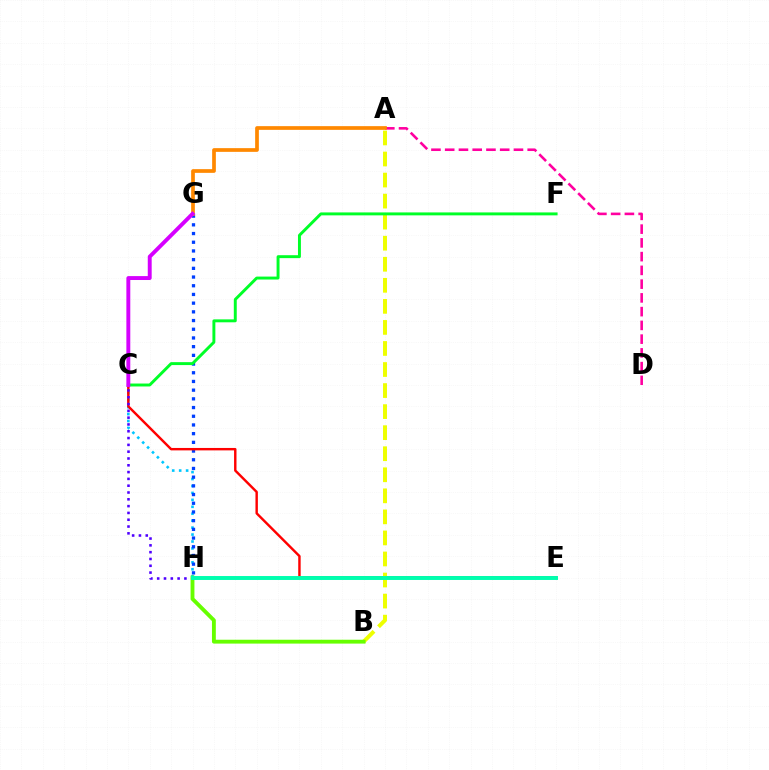{('C', 'H'): [{'color': '#00c7ff', 'line_style': 'dotted', 'thickness': 1.89}, {'color': '#4f00ff', 'line_style': 'dotted', 'thickness': 1.85}], ('G', 'H'): [{'color': '#003fff', 'line_style': 'dotted', 'thickness': 2.36}], ('C', 'E'): [{'color': '#ff0000', 'line_style': 'solid', 'thickness': 1.75}], ('A', 'B'): [{'color': '#eeff00', 'line_style': 'dashed', 'thickness': 2.86}], ('C', 'F'): [{'color': '#00ff27', 'line_style': 'solid', 'thickness': 2.11}], ('B', 'H'): [{'color': '#66ff00', 'line_style': 'solid', 'thickness': 2.78}], ('E', 'H'): [{'color': '#00ffaf', 'line_style': 'solid', 'thickness': 2.84}], ('A', 'D'): [{'color': '#ff00a0', 'line_style': 'dashed', 'thickness': 1.87}], ('A', 'G'): [{'color': '#ff8800', 'line_style': 'solid', 'thickness': 2.67}], ('C', 'G'): [{'color': '#d600ff', 'line_style': 'solid', 'thickness': 2.82}]}